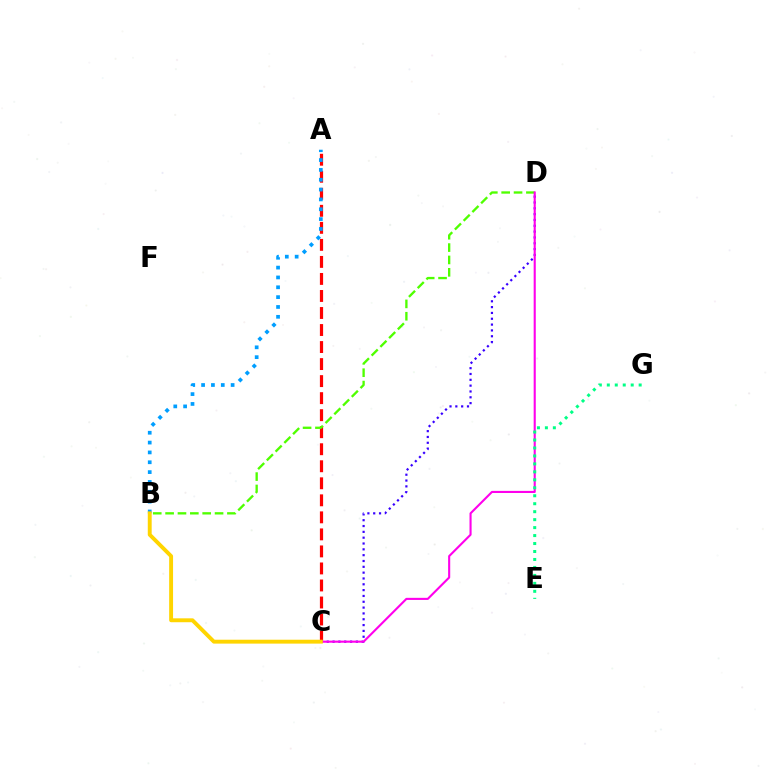{('A', 'C'): [{'color': '#ff0000', 'line_style': 'dashed', 'thickness': 2.31}], ('C', 'D'): [{'color': '#3700ff', 'line_style': 'dotted', 'thickness': 1.58}, {'color': '#ff00ed', 'line_style': 'solid', 'thickness': 1.52}], ('B', 'D'): [{'color': '#4fff00', 'line_style': 'dashed', 'thickness': 1.68}], ('A', 'B'): [{'color': '#009eff', 'line_style': 'dotted', 'thickness': 2.67}], ('E', 'G'): [{'color': '#00ff86', 'line_style': 'dotted', 'thickness': 2.16}], ('B', 'C'): [{'color': '#ffd500', 'line_style': 'solid', 'thickness': 2.81}]}